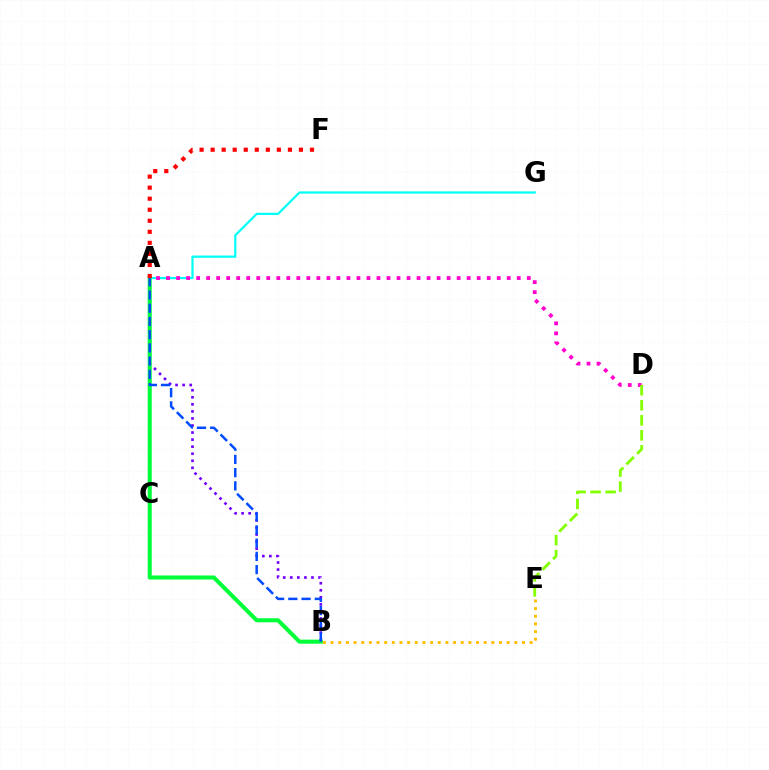{('A', 'B'): [{'color': '#7200ff', 'line_style': 'dotted', 'thickness': 1.92}, {'color': '#00ff39', 'line_style': 'solid', 'thickness': 2.92}, {'color': '#004bff', 'line_style': 'dashed', 'thickness': 1.8}], ('A', 'G'): [{'color': '#00fff6', 'line_style': 'solid', 'thickness': 1.59}], ('B', 'E'): [{'color': '#ffbd00', 'line_style': 'dotted', 'thickness': 2.08}], ('A', 'D'): [{'color': '#ff00cf', 'line_style': 'dotted', 'thickness': 2.72}], ('A', 'F'): [{'color': '#ff0000', 'line_style': 'dotted', 'thickness': 3.0}], ('D', 'E'): [{'color': '#84ff00', 'line_style': 'dashed', 'thickness': 2.04}]}